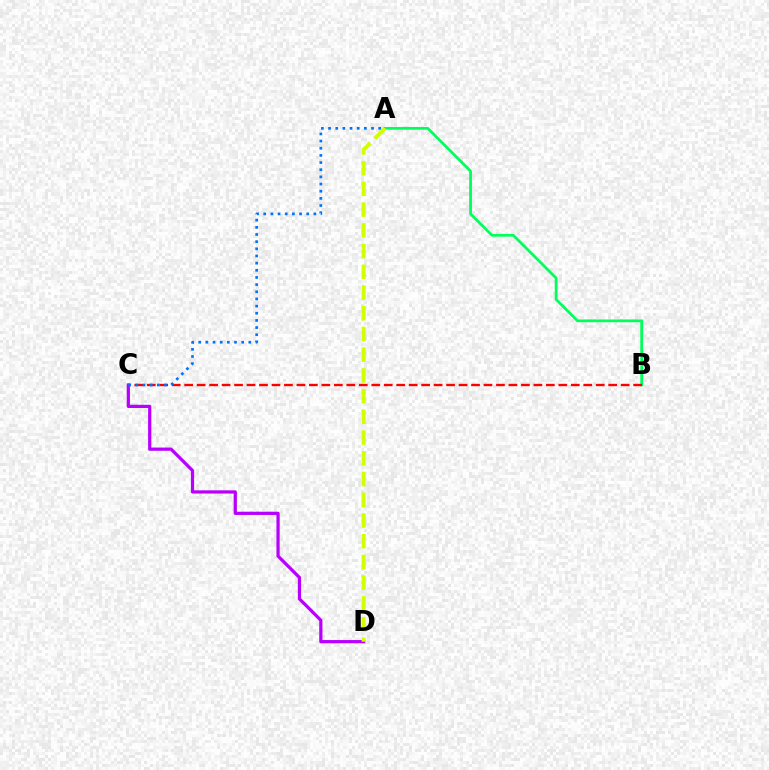{('A', 'B'): [{'color': '#00ff5c', 'line_style': 'solid', 'thickness': 1.99}], ('B', 'C'): [{'color': '#ff0000', 'line_style': 'dashed', 'thickness': 1.69}], ('C', 'D'): [{'color': '#b900ff', 'line_style': 'solid', 'thickness': 2.32}], ('A', 'C'): [{'color': '#0074ff', 'line_style': 'dotted', 'thickness': 1.95}], ('A', 'D'): [{'color': '#d1ff00', 'line_style': 'dashed', 'thickness': 2.82}]}